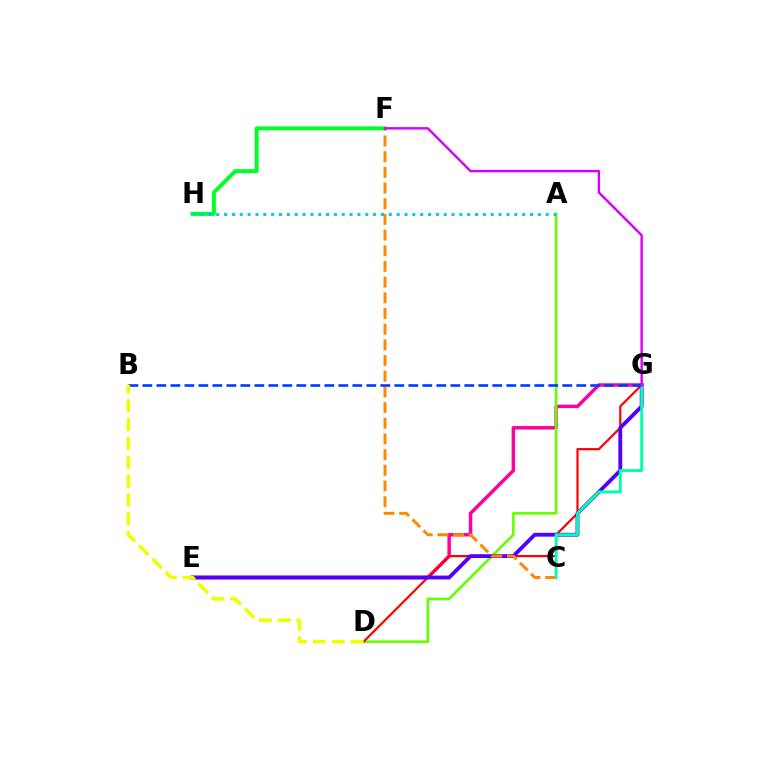{('E', 'G'): [{'color': '#ff00a0', 'line_style': 'solid', 'thickness': 2.5}, {'color': '#4f00ff', 'line_style': 'solid', 'thickness': 2.77}], ('A', 'D'): [{'color': '#66ff00', 'line_style': 'solid', 'thickness': 1.9}], ('D', 'G'): [{'color': '#ff0000', 'line_style': 'solid', 'thickness': 1.58}], ('C', 'F'): [{'color': '#ff8800', 'line_style': 'dashed', 'thickness': 2.13}], ('F', 'H'): [{'color': '#00ff27', 'line_style': 'solid', 'thickness': 2.82}], ('C', 'G'): [{'color': '#00ffaf', 'line_style': 'solid', 'thickness': 2.09}], ('B', 'G'): [{'color': '#003fff', 'line_style': 'dashed', 'thickness': 1.9}], ('B', 'D'): [{'color': '#eeff00', 'line_style': 'dashed', 'thickness': 2.56}], ('A', 'H'): [{'color': '#00c7ff', 'line_style': 'dotted', 'thickness': 2.13}], ('F', 'G'): [{'color': '#d600ff', 'line_style': 'solid', 'thickness': 1.73}]}